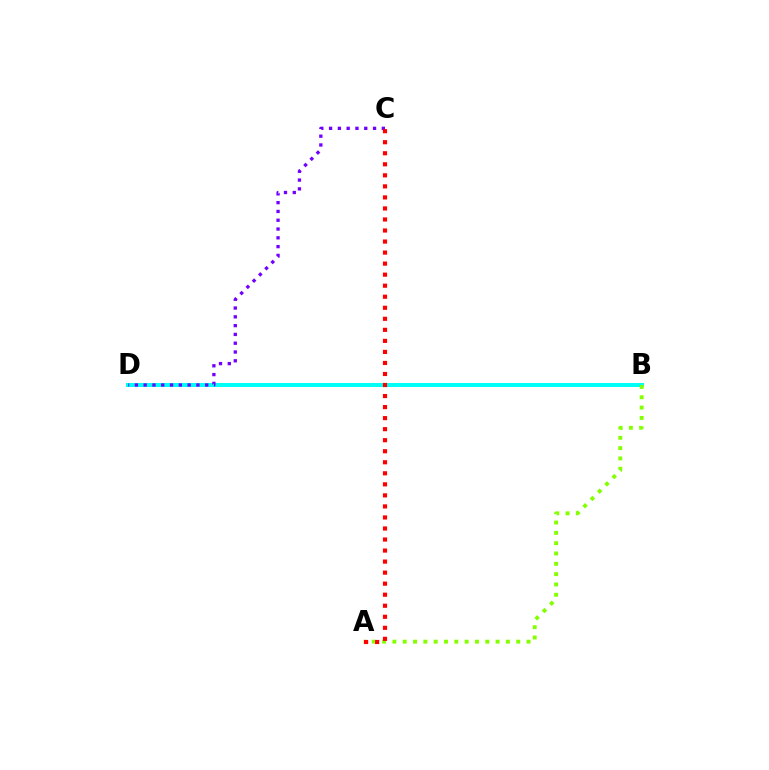{('B', 'D'): [{'color': '#00fff6', 'line_style': 'solid', 'thickness': 2.89}], ('C', 'D'): [{'color': '#7200ff', 'line_style': 'dotted', 'thickness': 2.39}], ('A', 'B'): [{'color': '#84ff00', 'line_style': 'dotted', 'thickness': 2.8}], ('A', 'C'): [{'color': '#ff0000', 'line_style': 'dotted', 'thickness': 3.0}]}